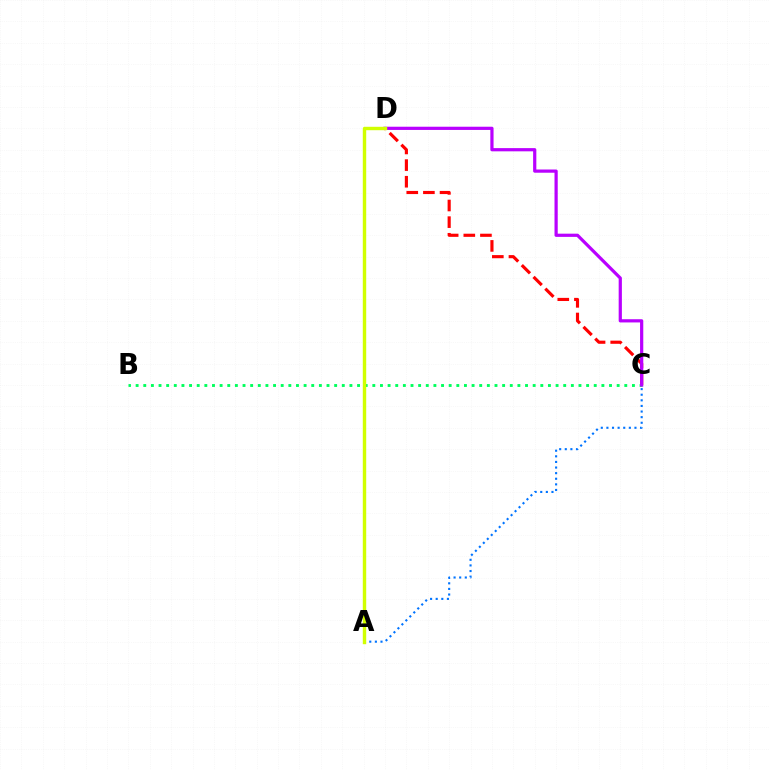{('A', 'C'): [{'color': '#0074ff', 'line_style': 'dotted', 'thickness': 1.52}], ('C', 'D'): [{'color': '#ff0000', 'line_style': 'dashed', 'thickness': 2.26}, {'color': '#b900ff', 'line_style': 'solid', 'thickness': 2.31}], ('B', 'C'): [{'color': '#00ff5c', 'line_style': 'dotted', 'thickness': 2.07}], ('A', 'D'): [{'color': '#d1ff00', 'line_style': 'solid', 'thickness': 2.46}]}